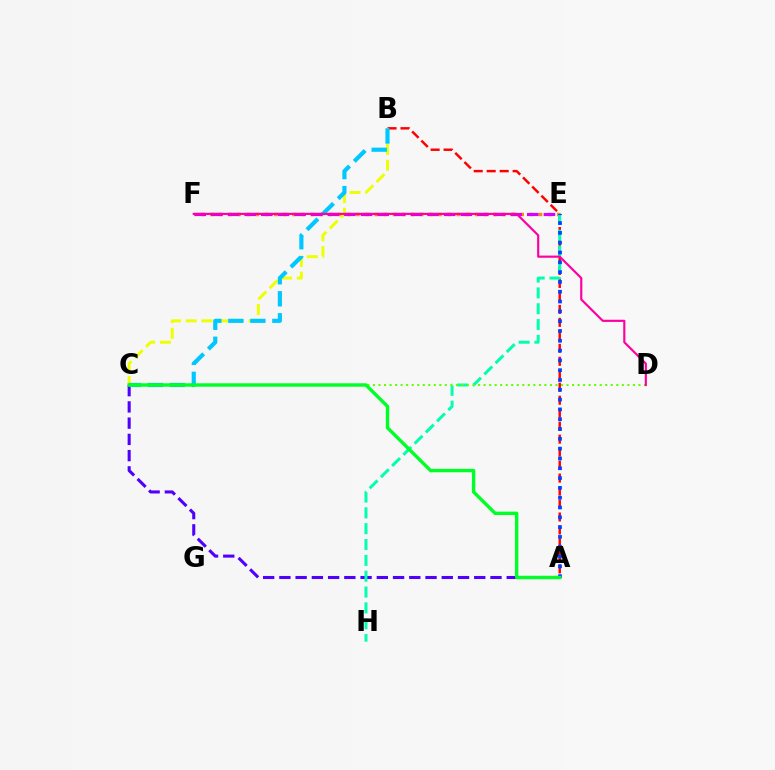{('A', 'C'): [{'color': '#4f00ff', 'line_style': 'dashed', 'thickness': 2.21}, {'color': '#00ff27', 'line_style': 'solid', 'thickness': 2.45}], ('A', 'B'): [{'color': '#ff0000', 'line_style': 'dashed', 'thickness': 1.76}], ('E', 'F'): [{'color': '#ff8800', 'line_style': 'dotted', 'thickness': 2.48}, {'color': '#d600ff', 'line_style': 'dashed', 'thickness': 2.26}], ('B', 'C'): [{'color': '#eeff00', 'line_style': 'dashed', 'thickness': 2.13}, {'color': '#00c7ff', 'line_style': 'dashed', 'thickness': 2.99}], ('E', 'H'): [{'color': '#00ffaf', 'line_style': 'dashed', 'thickness': 2.15}], ('A', 'E'): [{'color': '#003fff', 'line_style': 'dotted', 'thickness': 2.66}], ('C', 'D'): [{'color': '#66ff00', 'line_style': 'dotted', 'thickness': 1.5}], ('D', 'F'): [{'color': '#ff00a0', 'line_style': 'solid', 'thickness': 1.55}]}